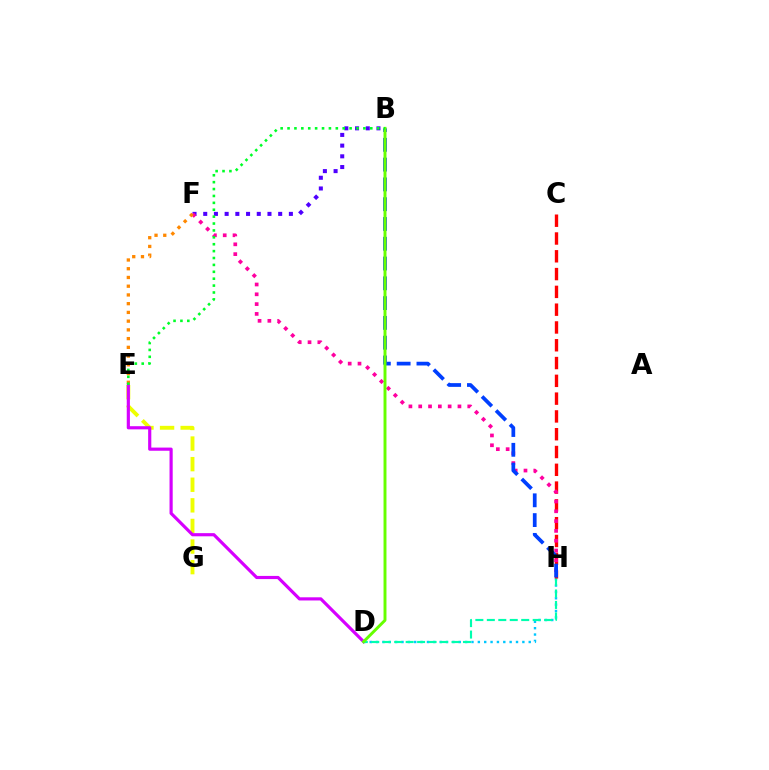{('E', 'G'): [{'color': '#eeff00', 'line_style': 'dashed', 'thickness': 2.8}], ('D', 'H'): [{'color': '#00c7ff', 'line_style': 'dotted', 'thickness': 1.73}, {'color': '#00ffaf', 'line_style': 'dashed', 'thickness': 1.56}], ('D', 'E'): [{'color': '#d600ff', 'line_style': 'solid', 'thickness': 2.28}], ('B', 'F'): [{'color': '#4f00ff', 'line_style': 'dotted', 'thickness': 2.91}], ('C', 'H'): [{'color': '#ff0000', 'line_style': 'dashed', 'thickness': 2.42}], ('F', 'H'): [{'color': '#ff00a0', 'line_style': 'dotted', 'thickness': 2.66}], ('E', 'F'): [{'color': '#ff8800', 'line_style': 'dotted', 'thickness': 2.37}], ('B', 'H'): [{'color': '#003fff', 'line_style': 'dashed', 'thickness': 2.69}], ('B', 'D'): [{'color': '#66ff00', 'line_style': 'solid', 'thickness': 2.12}], ('B', 'E'): [{'color': '#00ff27', 'line_style': 'dotted', 'thickness': 1.87}]}